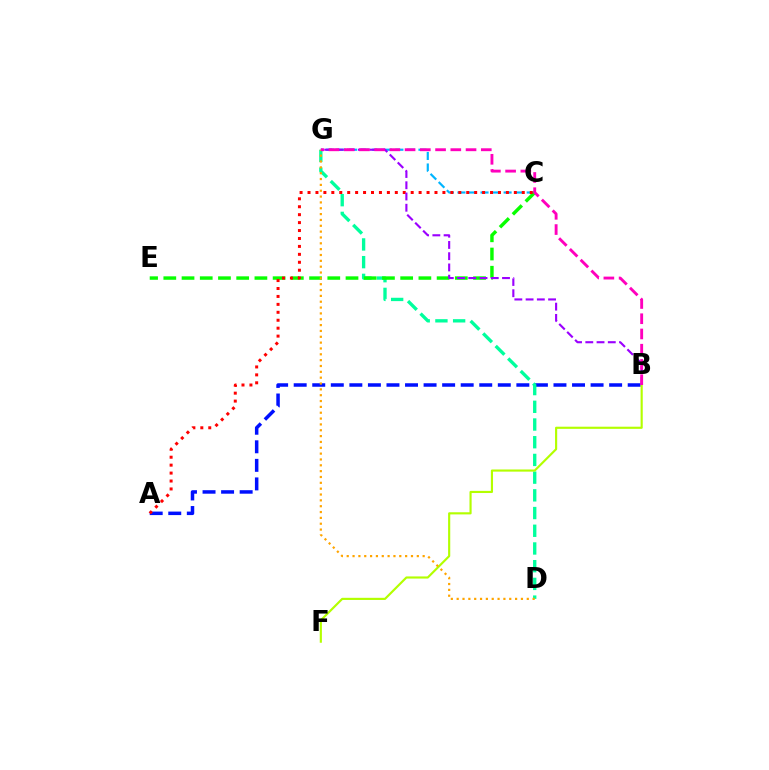{('A', 'B'): [{'color': '#0010ff', 'line_style': 'dashed', 'thickness': 2.52}], ('C', 'G'): [{'color': '#00b5ff', 'line_style': 'dashed', 'thickness': 1.57}], ('D', 'G'): [{'color': '#00ff9d', 'line_style': 'dashed', 'thickness': 2.41}, {'color': '#ffa500', 'line_style': 'dotted', 'thickness': 1.59}], ('B', 'F'): [{'color': '#b3ff00', 'line_style': 'solid', 'thickness': 1.55}], ('C', 'E'): [{'color': '#08ff00', 'line_style': 'dashed', 'thickness': 2.48}], ('A', 'C'): [{'color': '#ff0000', 'line_style': 'dotted', 'thickness': 2.16}], ('B', 'G'): [{'color': '#9b00ff', 'line_style': 'dashed', 'thickness': 1.53}, {'color': '#ff00bd', 'line_style': 'dashed', 'thickness': 2.07}]}